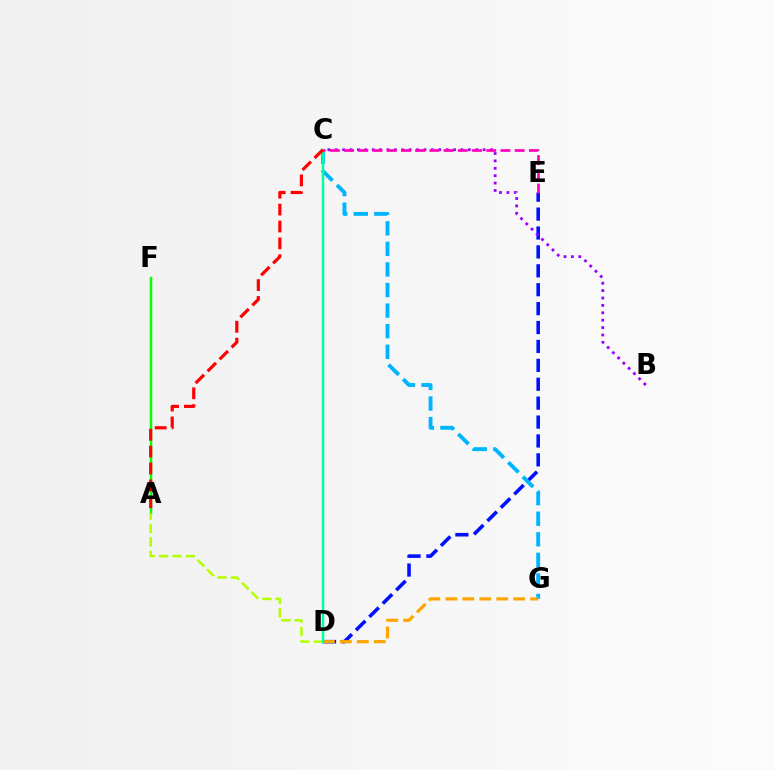{('D', 'E'): [{'color': '#0010ff', 'line_style': 'dashed', 'thickness': 2.57}], ('C', 'G'): [{'color': '#00b5ff', 'line_style': 'dashed', 'thickness': 2.79}], ('A', 'F'): [{'color': '#08ff00', 'line_style': 'solid', 'thickness': 1.78}], ('B', 'C'): [{'color': '#9b00ff', 'line_style': 'dotted', 'thickness': 2.01}], ('D', 'G'): [{'color': '#ffa500', 'line_style': 'dashed', 'thickness': 2.3}], ('A', 'D'): [{'color': '#b3ff00', 'line_style': 'dashed', 'thickness': 1.83}], ('C', 'D'): [{'color': '#00ff9d', 'line_style': 'solid', 'thickness': 1.79}], ('A', 'C'): [{'color': '#ff0000', 'line_style': 'dashed', 'thickness': 2.29}], ('C', 'E'): [{'color': '#ff00bd', 'line_style': 'dashed', 'thickness': 1.93}]}